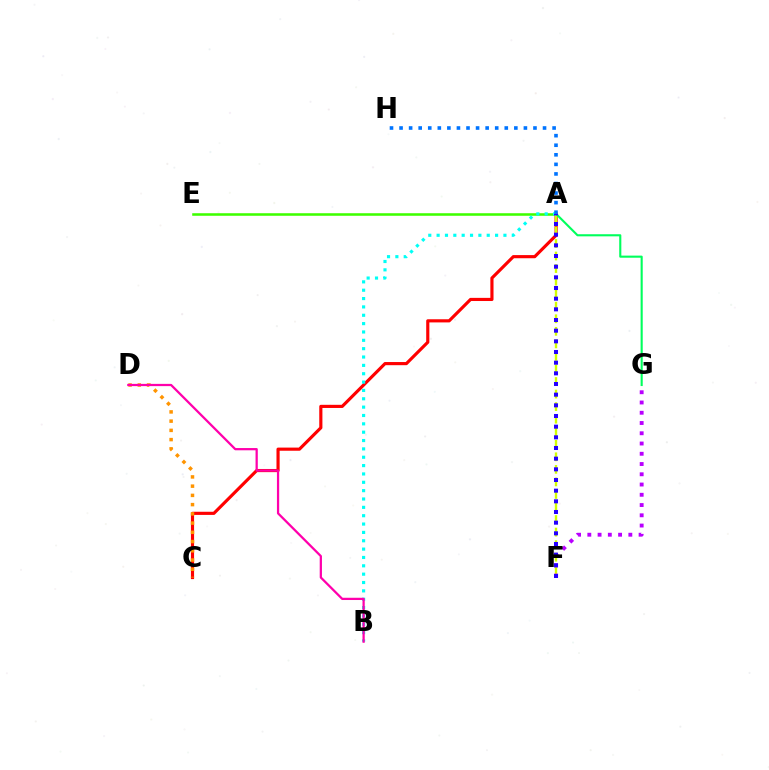{('A', 'E'): [{'color': '#3dff00', 'line_style': 'solid', 'thickness': 1.84}], ('A', 'C'): [{'color': '#ff0000', 'line_style': 'solid', 'thickness': 2.27}], ('A', 'F'): [{'color': '#d1ff00', 'line_style': 'dashed', 'thickness': 1.7}, {'color': '#2500ff', 'line_style': 'dotted', 'thickness': 2.9}], ('A', 'B'): [{'color': '#00fff6', 'line_style': 'dotted', 'thickness': 2.27}], ('A', 'G'): [{'color': '#00ff5c', 'line_style': 'solid', 'thickness': 1.52}], ('F', 'G'): [{'color': '#b900ff', 'line_style': 'dotted', 'thickness': 2.79}], ('A', 'H'): [{'color': '#0074ff', 'line_style': 'dotted', 'thickness': 2.6}], ('C', 'D'): [{'color': '#ff9400', 'line_style': 'dotted', 'thickness': 2.51}], ('B', 'D'): [{'color': '#ff00ac', 'line_style': 'solid', 'thickness': 1.62}]}